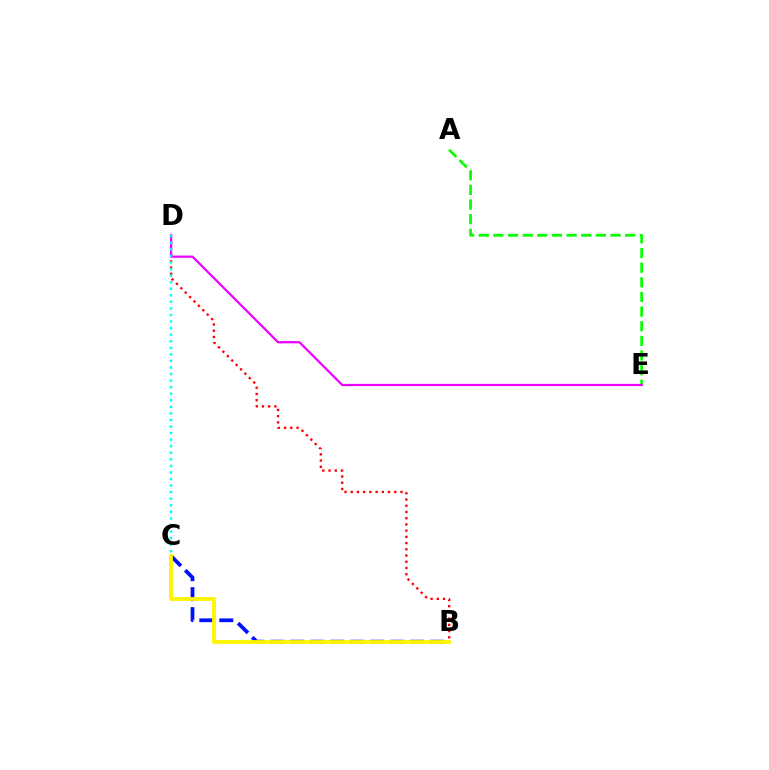{('A', 'E'): [{'color': '#08ff00', 'line_style': 'dashed', 'thickness': 1.99}], ('B', 'C'): [{'color': '#0010ff', 'line_style': 'dashed', 'thickness': 2.71}, {'color': '#fcf500', 'line_style': 'solid', 'thickness': 2.74}], ('B', 'D'): [{'color': '#ff0000', 'line_style': 'dotted', 'thickness': 1.69}], ('D', 'E'): [{'color': '#ee00ff', 'line_style': 'solid', 'thickness': 1.61}], ('C', 'D'): [{'color': '#00fff6', 'line_style': 'dotted', 'thickness': 1.78}]}